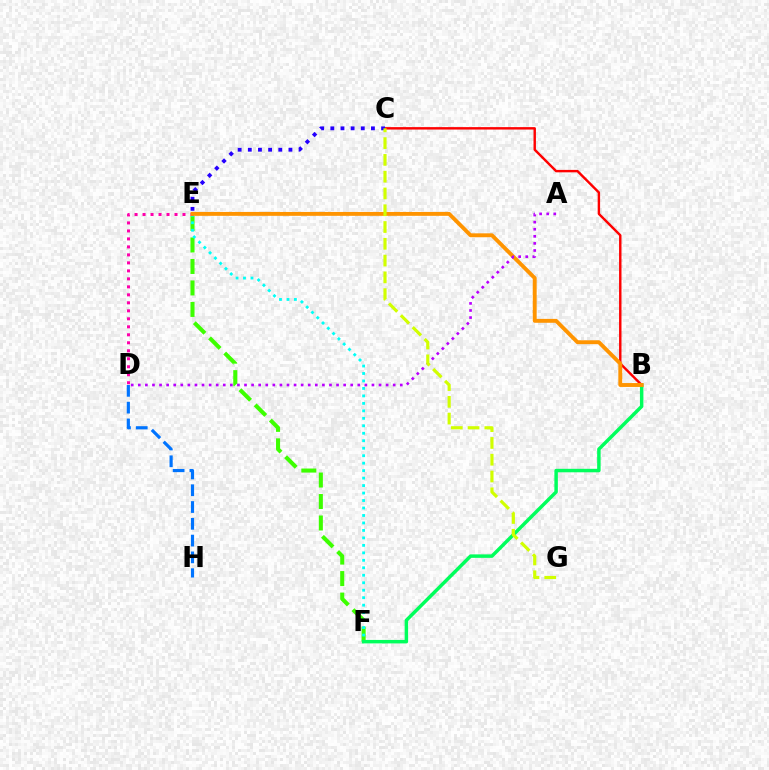{('E', 'F'): [{'color': '#3dff00', 'line_style': 'dashed', 'thickness': 2.92}, {'color': '#00fff6', 'line_style': 'dotted', 'thickness': 2.03}], ('B', 'F'): [{'color': '#00ff5c', 'line_style': 'solid', 'thickness': 2.5}], ('B', 'C'): [{'color': '#ff0000', 'line_style': 'solid', 'thickness': 1.74}], ('D', 'H'): [{'color': '#0074ff', 'line_style': 'dashed', 'thickness': 2.28}], ('D', 'E'): [{'color': '#ff00ac', 'line_style': 'dotted', 'thickness': 2.17}], ('B', 'E'): [{'color': '#ff9400', 'line_style': 'solid', 'thickness': 2.8}], ('C', 'E'): [{'color': '#2500ff', 'line_style': 'dotted', 'thickness': 2.76}], ('A', 'D'): [{'color': '#b900ff', 'line_style': 'dotted', 'thickness': 1.92}], ('C', 'G'): [{'color': '#d1ff00', 'line_style': 'dashed', 'thickness': 2.28}]}